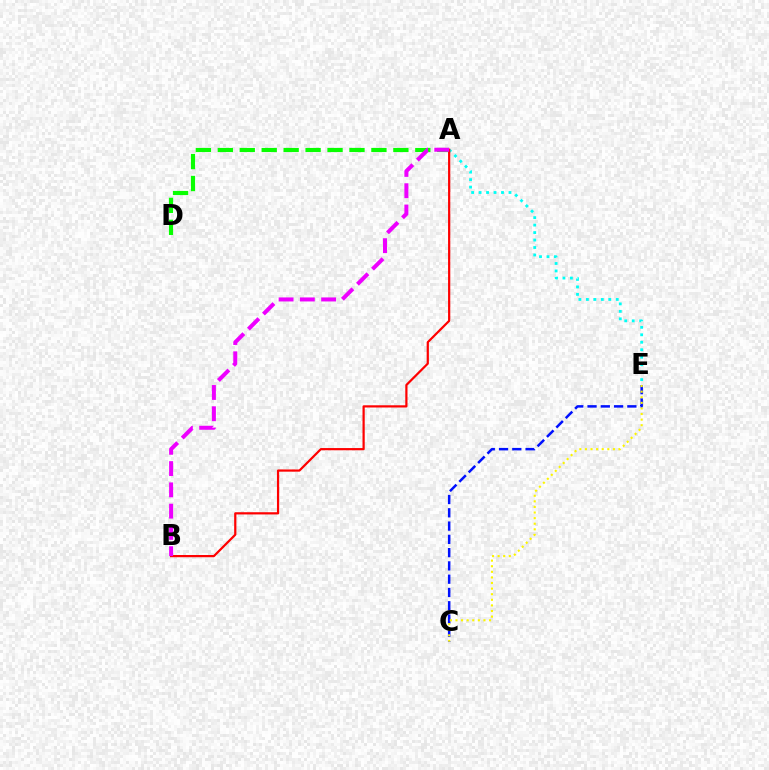{('C', 'E'): [{'color': '#0010ff', 'line_style': 'dashed', 'thickness': 1.8}, {'color': '#fcf500', 'line_style': 'dotted', 'thickness': 1.52}], ('A', 'D'): [{'color': '#08ff00', 'line_style': 'dashed', 'thickness': 2.98}], ('A', 'E'): [{'color': '#00fff6', 'line_style': 'dotted', 'thickness': 2.03}], ('A', 'B'): [{'color': '#ff0000', 'line_style': 'solid', 'thickness': 1.6}, {'color': '#ee00ff', 'line_style': 'dashed', 'thickness': 2.89}]}